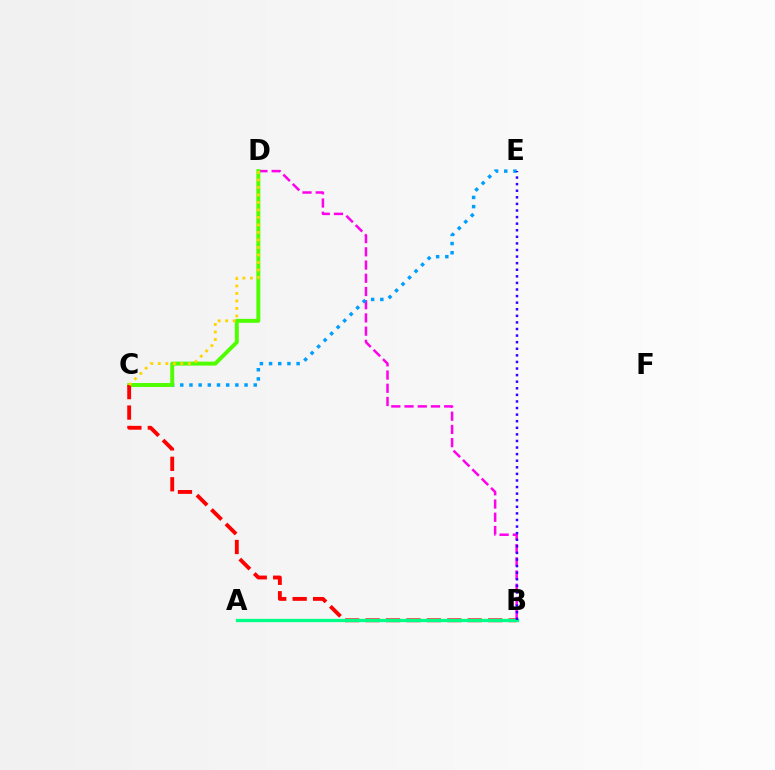{('B', 'D'): [{'color': '#ff00ed', 'line_style': 'dashed', 'thickness': 1.8}], ('C', 'E'): [{'color': '#009eff', 'line_style': 'dotted', 'thickness': 2.49}], ('C', 'D'): [{'color': '#4fff00', 'line_style': 'solid', 'thickness': 2.84}, {'color': '#ffd500', 'line_style': 'dotted', 'thickness': 2.04}], ('B', 'C'): [{'color': '#ff0000', 'line_style': 'dashed', 'thickness': 2.78}], ('A', 'B'): [{'color': '#00ff86', 'line_style': 'solid', 'thickness': 2.39}], ('B', 'E'): [{'color': '#3700ff', 'line_style': 'dotted', 'thickness': 1.79}]}